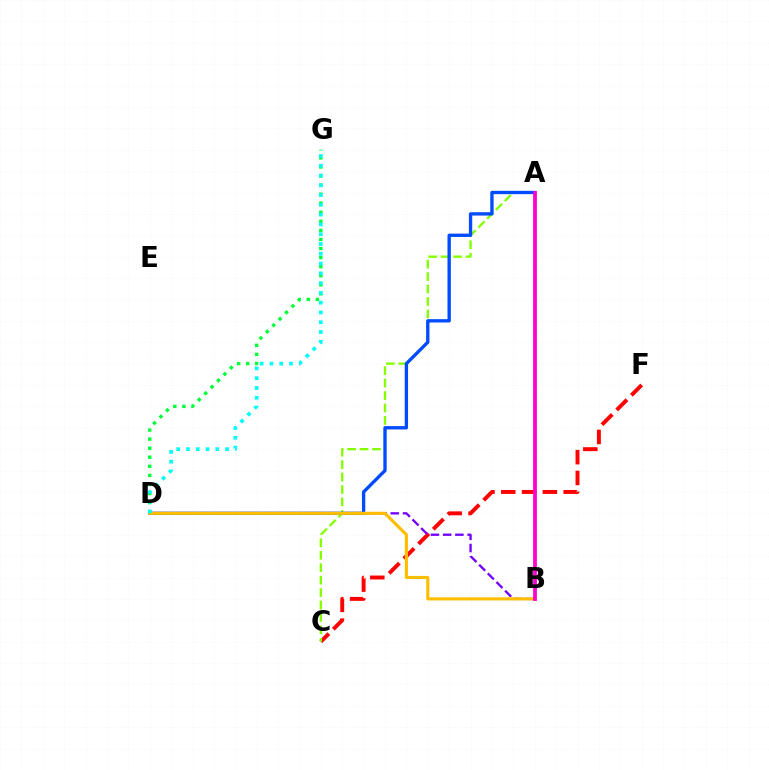{('C', 'F'): [{'color': '#ff0000', 'line_style': 'dashed', 'thickness': 2.83}], ('B', 'D'): [{'color': '#7200ff', 'line_style': 'dashed', 'thickness': 1.66}, {'color': '#ffbd00', 'line_style': 'solid', 'thickness': 2.25}], ('A', 'C'): [{'color': '#84ff00', 'line_style': 'dashed', 'thickness': 1.69}], ('D', 'G'): [{'color': '#00ff39', 'line_style': 'dotted', 'thickness': 2.46}, {'color': '#00fff6', 'line_style': 'dotted', 'thickness': 2.66}], ('A', 'D'): [{'color': '#004bff', 'line_style': 'solid', 'thickness': 2.4}], ('A', 'B'): [{'color': '#ff00cf', 'line_style': 'solid', 'thickness': 2.72}]}